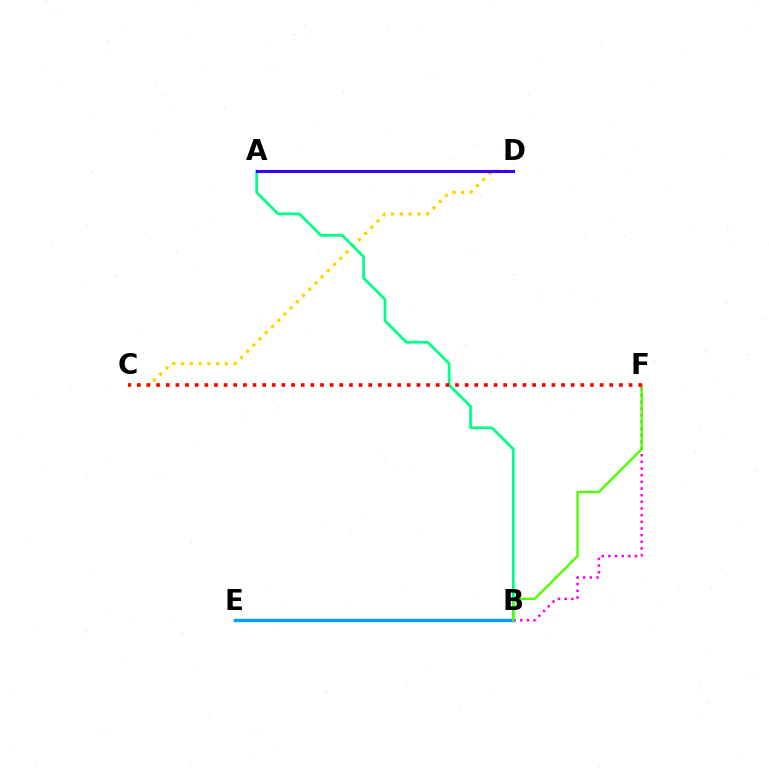{('C', 'D'): [{'color': '#ffd500', 'line_style': 'dotted', 'thickness': 2.38}], ('B', 'E'): [{'color': '#009eff', 'line_style': 'solid', 'thickness': 2.45}], ('A', 'B'): [{'color': '#00ff86', 'line_style': 'solid', 'thickness': 1.97}], ('B', 'F'): [{'color': '#ff00ed', 'line_style': 'dotted', 'thickness': 1.81}, {'color': '#4fff00', 'line_style': 'solid', 'thickness': 1.71}], ('A', 'D'): [{'color': '#3700ff', 'line_style': 'solid', 'thickness': 2.22}], ('C', 'F'): [{'color': '#ff0000', 'line_style': 'dotted', 'thickness': 2.62}]}